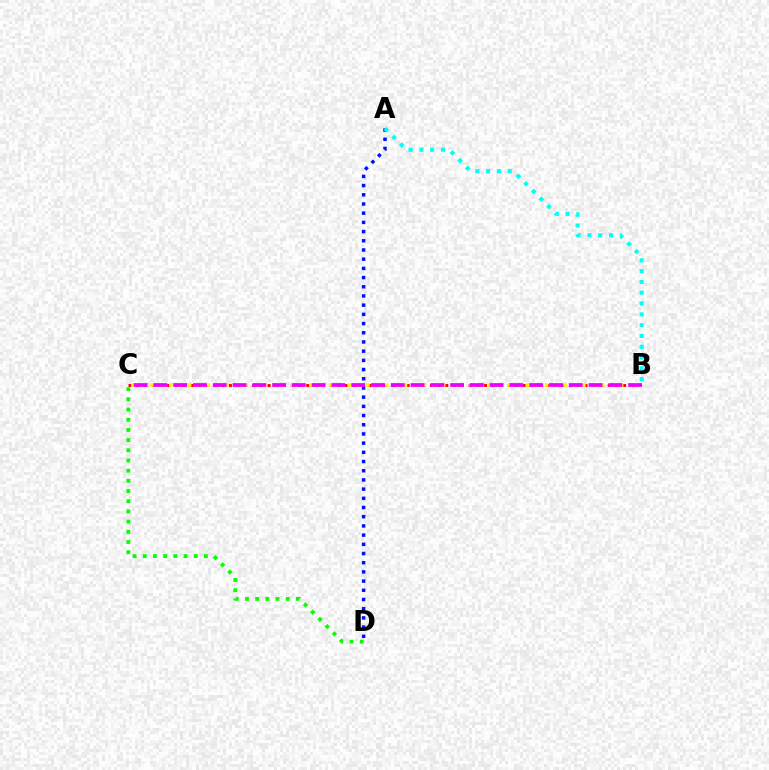{('B', 'C'): [{'color': '#ff0000', 'line_style': 'dotted', 'thickness': 2.1}, {'color': '#fcf500', 'line_style': 'dotted', 'thickness': 2.55}, {'color': '#ee00ff', 'line_style': 'dashed', 'thickness': 2.69}], ('C', 'D'): [{'color': '#08ff00', 'line_style': 'dotted', 'thickness': 2.77}], ('A', 'D'): [{'color': '#0010ff', 'line_style': 'dotted', 'thickness': 2.5}], ('A', 'B'): [{'color': '#00fff6', 'line_style': 'dotted', 'thickness': 2.93}]}